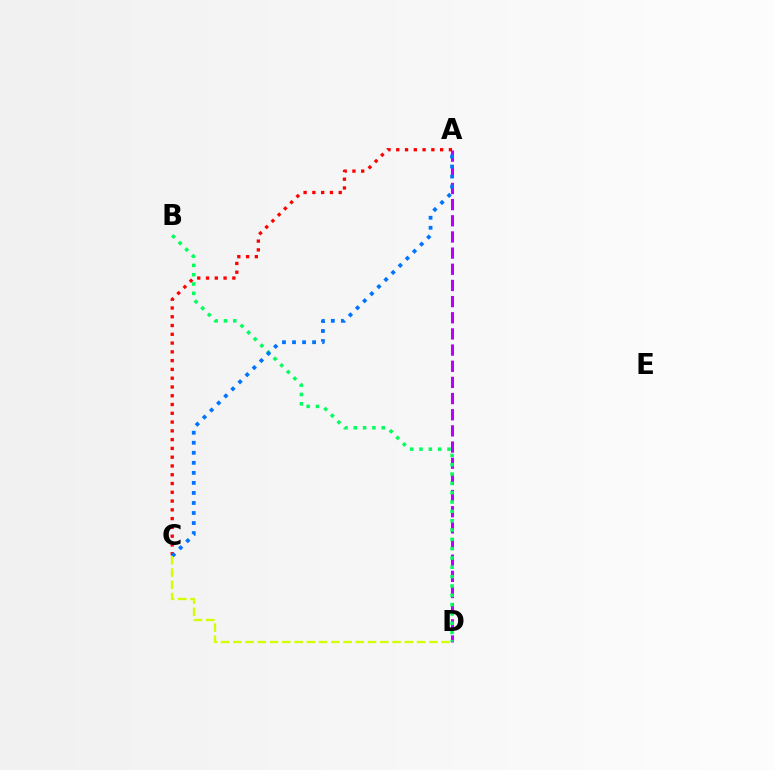{('A', 'D'): [{'color': '#b900ff', 'line_style': 'dashed', 'thickness': 2.2}], ('B', 'D'): [{'color': '#00ff5c', 'line_style': 'dotted', 'thickness': 2.53}], ('A', 'C'): [{'color': '#ff0000', 'line_style': 'dotted', 'thickness': 2.38}, {'color': '#0074ff', 'line_style': 'dotted', 'thickness': 2.73}], ('C', 'D'): [{'color': '#d1ff00', 'line_style': 'dashed', 'thickness': 1.66}]}